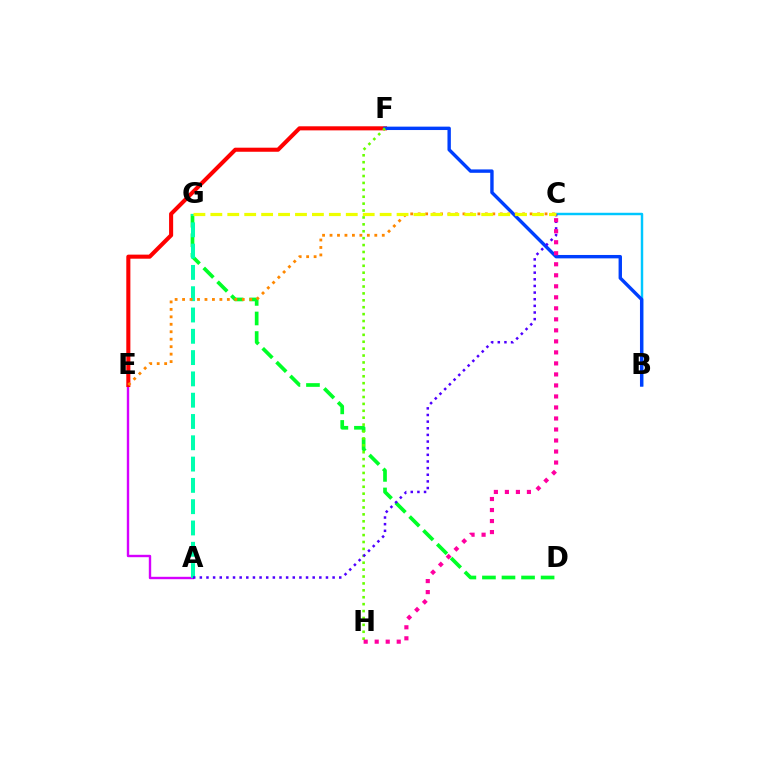{('A', 'E'): [{'color': '#d600ff', 'line_style': 'solid', 'thickness': 1.72}], ('D', 'G'): [{'color': '#00ff27', 'line_style': 'dashed', 'thickness': 2.66}], ('A', 'G'): [{'color': '#00ffaf', 'line_style': 'dashed', 'thickness': 2.89}], ('B', 'C'): [{'color': '#00c7ff', 'line_style': 'solid', 'thickness': 1.77}], ('E', 'F'): [{'color': '#ff0000', 'line_style': 'solid', 'thickness': 2.93}], ('B', 'F'): [{'color': '#003fff', 'line_style': 'solid', 'thickness': 2.45}], ('C', 'E'): [{'color': '#ff8800', 'line_style': 'dotted', 'thickness': 2.03}], ('F', 'H'): [{'color': '#66ff00', 'line_style': 'dotted', 'thickness': 1.88}], ('A', 'C'): [{'color': '#4f00ff', 'line_style': 'dotted', 'thickness': 1.8}], ('C', 'G'): [{'color': '#eeff00', 'line_style': 'dashed', 'thickness': 2.3}], ('C', 'H'): [{'color': '#ff00a0', 'line_style': 'dotted', 'thickness': 2.99}]}